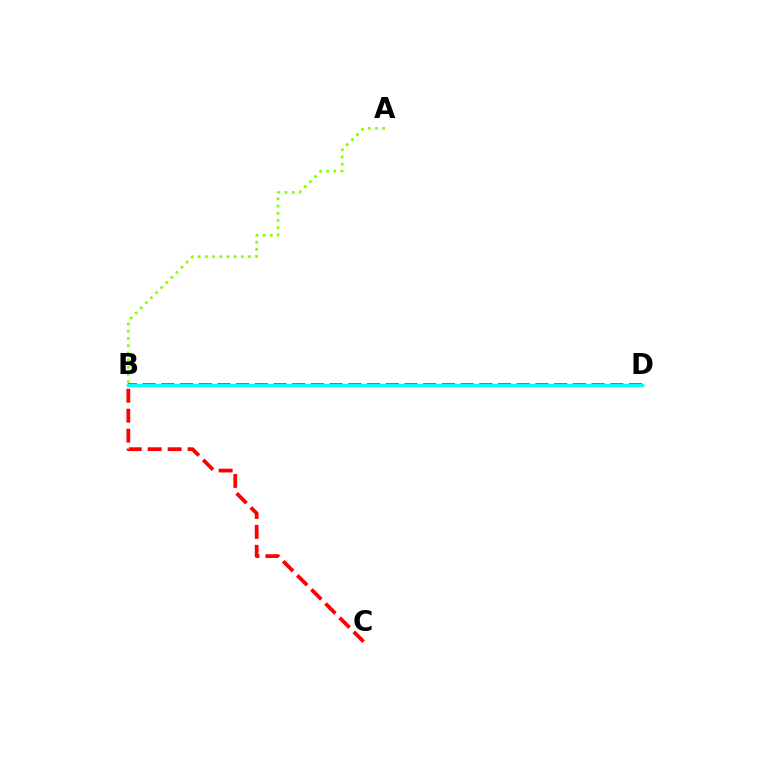{('B', 'D'): [{'color': '#7200ff', 'line_style': 'dashed', 'thickness': 2.54}, {'color': '#00fff6', 'line_style': 'solid', 'thickness': 2.45}], ('A', 'B'): [{'color': '#84ff00', 'line_style': 'dotted', 'thickness': 1.95}], ('B', 'C'): [{'color': '#ff0000', 'line_style': 'dashed', 'thickness': 2.71}]}